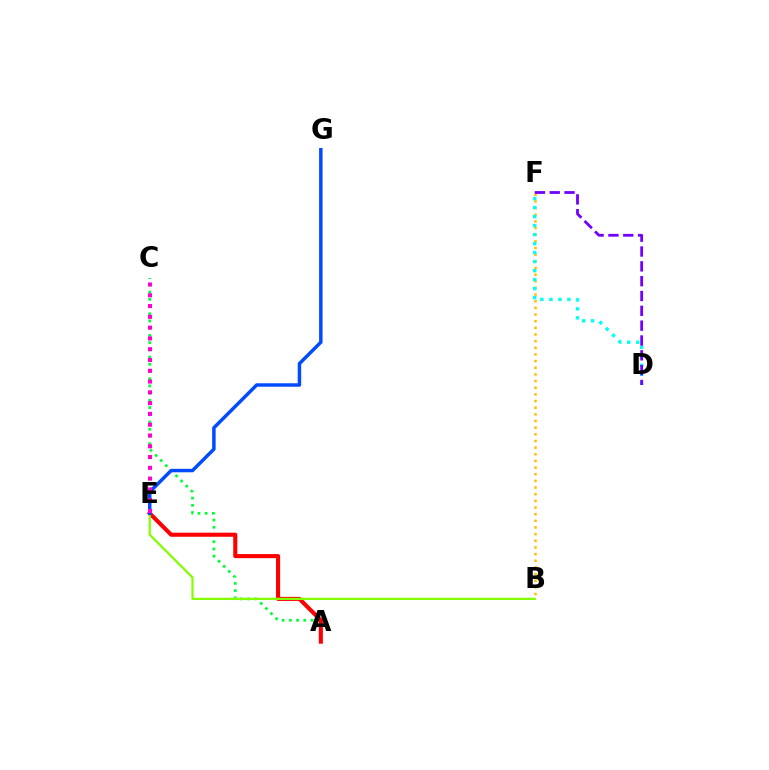{('A', 'C'): [{'color': '#00ff39', 'line_style': 'dotted', 'thickness': 1.96}], ('A', 'E'): [{'color': '#ff0000', 'line_style': 'solid', 'thickness': 2.94}], ('B', 'F'): [{'color': '#ffbd00', 'line_style': 'dotted', 'thickness': 1.81}], ('B', 'E'): [{'color': '#84ff00', 'line_style': 'solid', 'thickness': 1.62}], ('E', 'G'): [{'color': '#004bff', 'line_style': 'solid', 'thickness': 2.5}], ('D', 'F'): [{'color': '#00fff6', 'line_style': 'dotted', 'thickness': 2.45}, {'color': '#7200ff', 'line_style': 'dashed', 'thickness': 2.01}], ('C', 'E'): [{'color': '#ff00cf', 'line_style': 'dotted', 'thickness': 2.93}]}